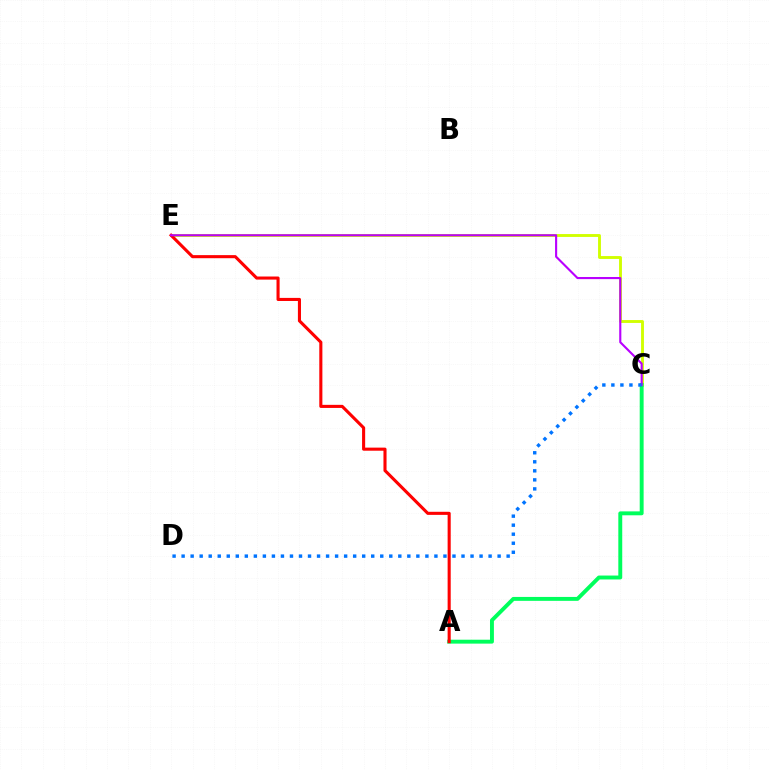{('C', 'E'): [{'color': '#d1ff00', 'line_style': 'solid', 'thickness': 2.07}, {'color': '#b900ff', 'line_style': 'solid', 'thickness': 1.53}], ('A', 'C'): [{'color': '#00ff5c', 'line_style': 'solid', 'thickness': 2.82}], ('A', 'E'): [{'color': '#ff0000', 'line_style': 'solid', 'thickness': 2.22}], ('C', 'D'): [{'color': '#0074ff', 'line_style': 'dotted', 'thickness': 2.45}]}